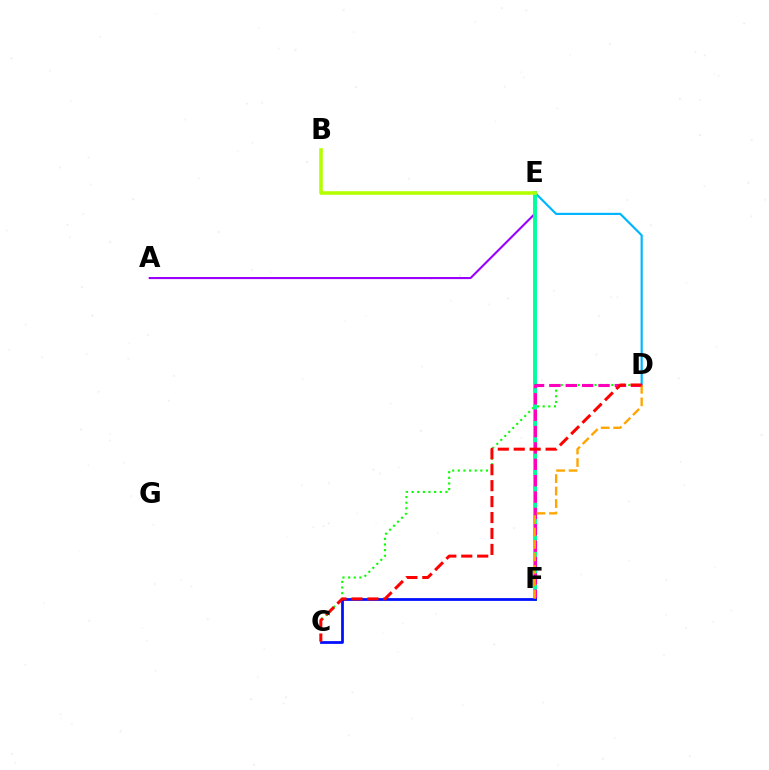{('D', 'E'): [{'color': '#00b5ff', 'line_style': 'solid', 'thickness': 1.57}], ('C', 'D'): [{'color': '#08ff00', 'line_style': 'dotted', 'thickness': 1.53}, {'color': '#ff0000', 'line_style': 'dashed', 'thickness': 2.17}], ('A', 'E'): [{'color': '#9b00ff', 'line_style': 'solid', 'thickness': 1.51}], ('E', 'F'): [{'color': '#00ff9d', 'line_style': 'solid', 'thickness': 2.81}], ('B', 'E'): [{'color': '#b3ff00', 'line_style': 'solid', 'thickness': 2.56}], ('D', 'F'): [{'color': '#ff00bd', 'line_style': 'dashed', 'thickness': 2.22}, {'color': '#ffa500', 'line_style': 'dashed', 'thickness': 1.69}], ('C', 'F'): [{'color': '#0010ff', 'line_style': 'solid', 'thickness': 1.99}]}